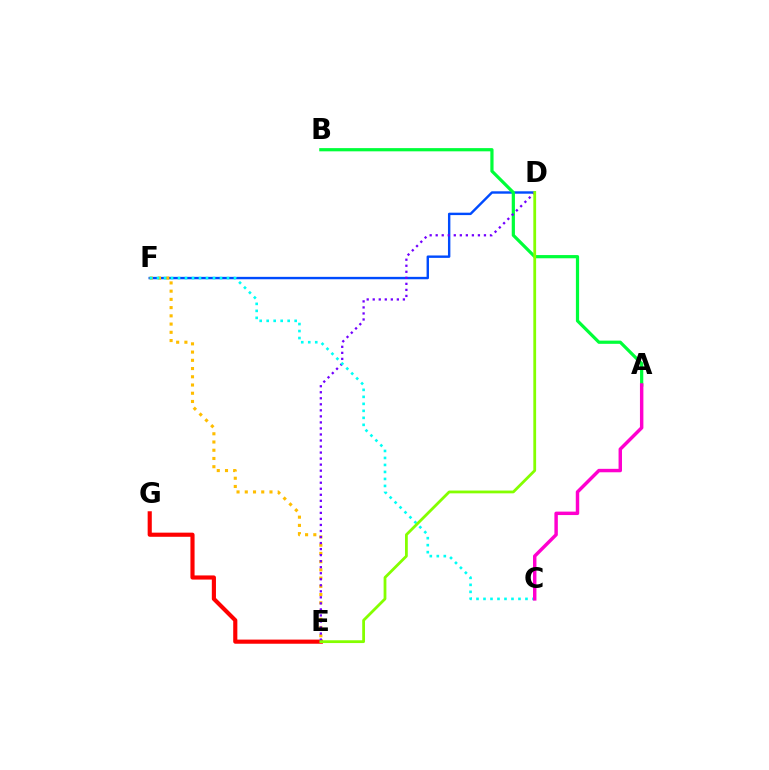{('D', 'F'): [{'color': '#004bff', 'line_style': 'solid', 'thickness': 1.73}], ('E', 'G'): [{'color': '#ff0000', 'line_style': 'solid', 'thickness': 2.98}], ('E', 'F'): [{'color': '#ffbd00', 'line_style': 'dotted', 'thickness': 2.24}], ('A', 'B'): [{'color': '#00ff39', 'line_style': 'solid', 'thickness': 2.31}], ('D', 'E'): [{'color': '#7200ff', 'line_style': 'dotted', 'thickness': 1.64}, {'color': '#84ff00', 'line_style': 'solid', 'thickness': 2.01}], ('C', 'F'): [{'color': '#00fff6', 'line_style': 'dotted', 'thickness': 1.9}], ('A', 'C'): [{'color': '#ff00cf', 'line_style': 'solid', 'thickness': 2.48}]}